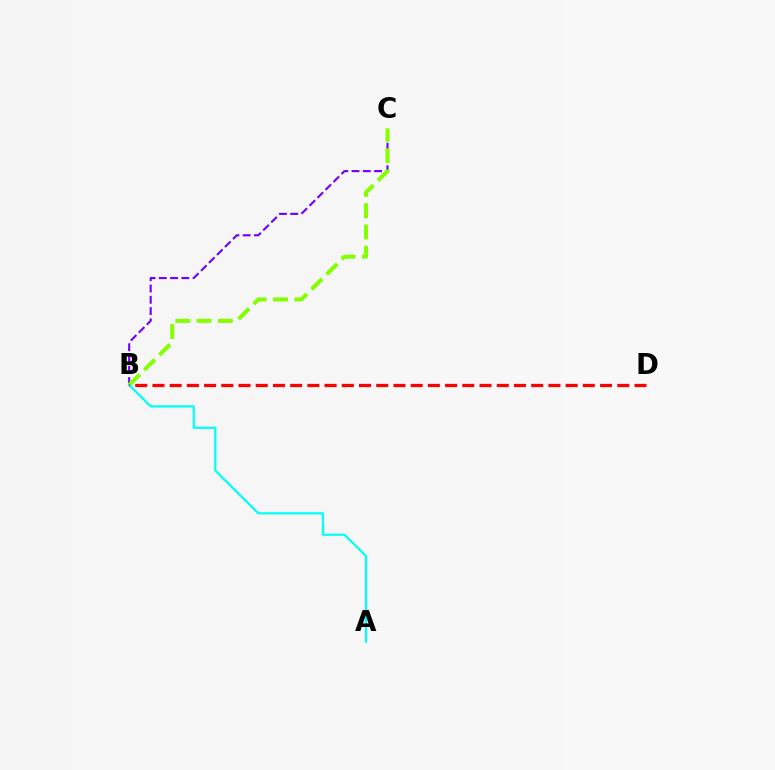{('B', 'C'): [{'color': '#7200ff', 'line_style': 'dashed', 'thickness': 1.53}, {'color': '#84ff00', 'line_style': 'dashed', 'thickness': 2.89}], ('A', 'B'): [{'color': '#00fff6', 'line_style': 'solid', 'thickness': 1.6}], ('B', 'D'): [{'color': '#ff0000', 'line_style': 'dashed', 'thickness': 2.34}]}